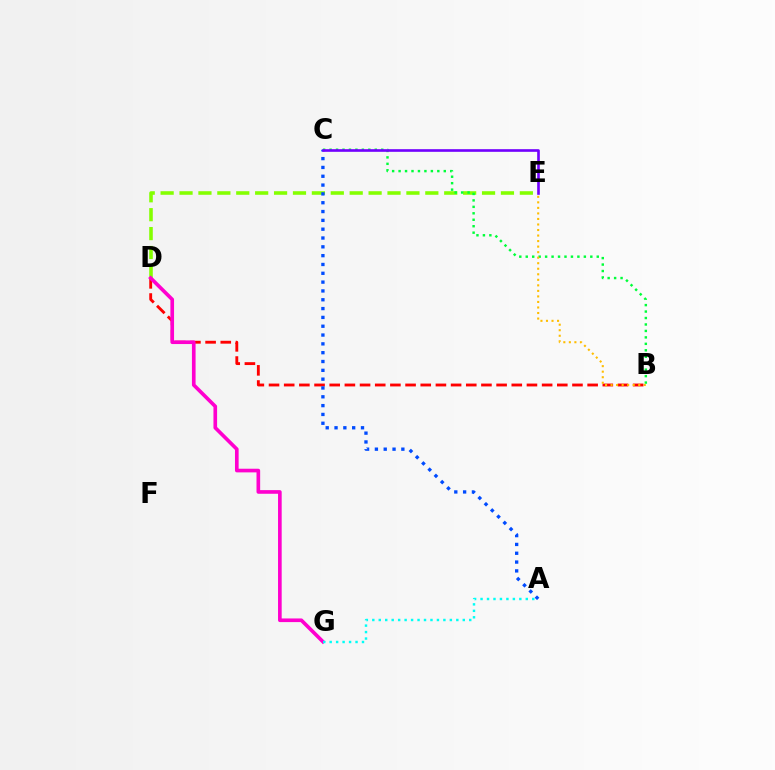{('B', 'D'): [{'color': '#ff0000', 'line_style': 'dashed', 'thickness': 2.06}], ('D', 'E'): [{'color': '#84ff00', 'line_style': 'dashed', 'thickness': 2.57}], ('B', 'C'): [{'color': '#00ff39', 'line_style': 'dotted', 'thickness': 1.75}], ('A', 'C'): [{'color': '#004bff', 'line_style': 'dotted', 'thickness': 2.4}], ('B', 'E'): [{'color': '#ffbd00', 'line_style': 'dotted', 'thickness': 1.5}], ('D', 'G'): [{'color': '#ff00cf', 'line_style': 'solid', 'thickness': 2.63}], ('A', 'G'): [{'color': '#00fff6', 'line_style': 'dotted', 'thickness': 1.76}], ('C', 'E'): [{'color': '#7200ff', 'line_style': 'solid', 'thickness': 1.9}]}